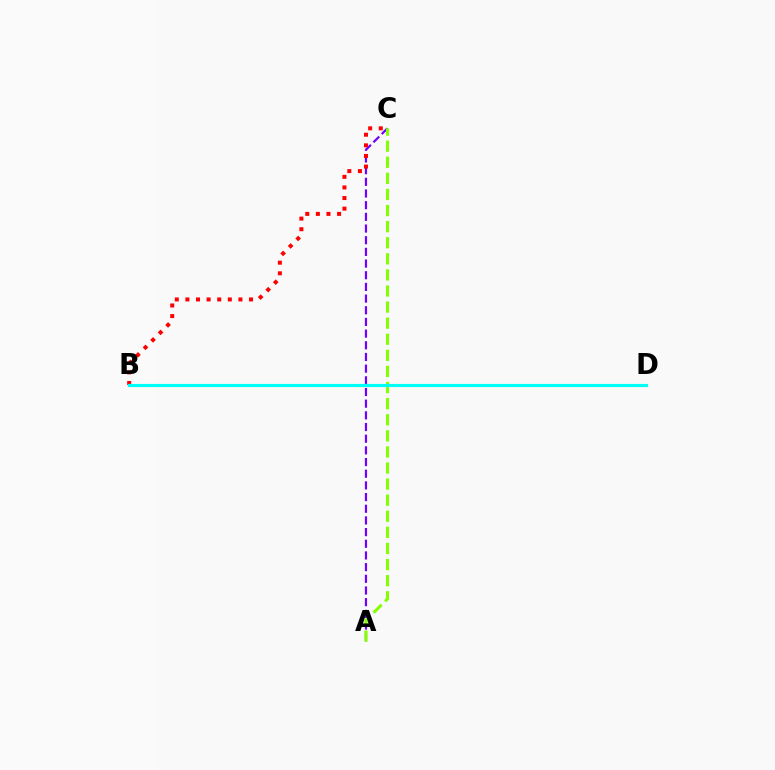{('A', 'C'): [{'color': '#7200ff', 'line_style': 'dashed', 'thickness': 1.59}, {'color': '#84ff00', 'line_style': 'dashed', 'thickness': 2.19}], ('B', 'C'): [{'color': '#ff0000', 'line_style': 'dotted', 'thickness': 2.88}], ('B', 'D'): [{'color': '#00fff6', 'line_style': 'solid', 'thickness': 2.28}]}